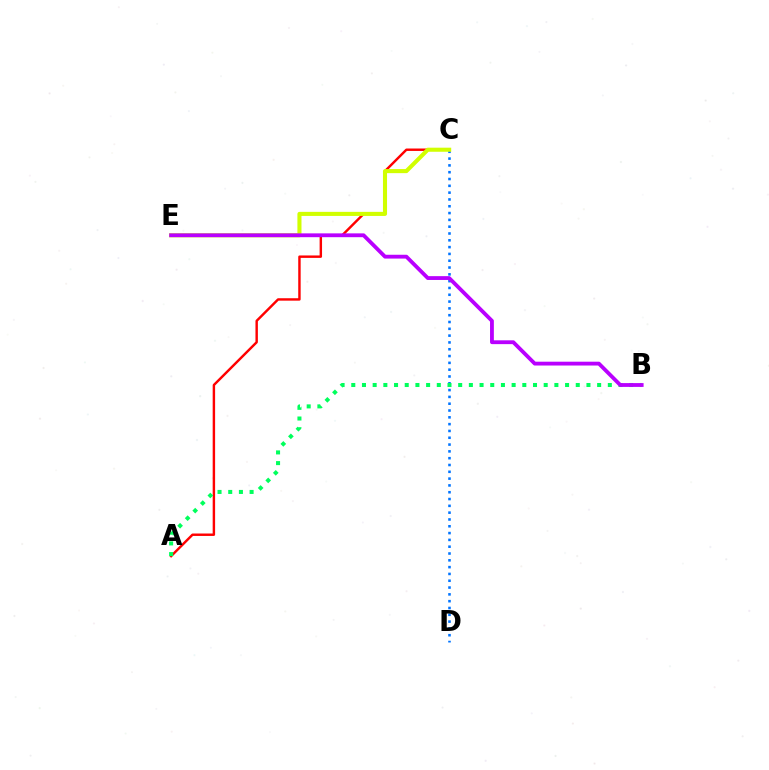{('A', 'C'): [{'color': '#ff0000', 'line_style': 'solid', 'thickness': 1.75}], ('C', 'D'): [{'color': '#0074ff', 'line_style': 'dotted', 'thickness': 1.85}], ('C', 'E'): [{'color': '#d1ff00', 'line_style': 'solid', 'thickness': 2.94}], ('A', 'B'): [{'color': '#00ff5c', 'line_style': 'dotted', 'thickness': 2.9}], ('B', 'E'): [{'color': '#b900ff', 'line_style': 'solid', 'thickness': 2.75}]}